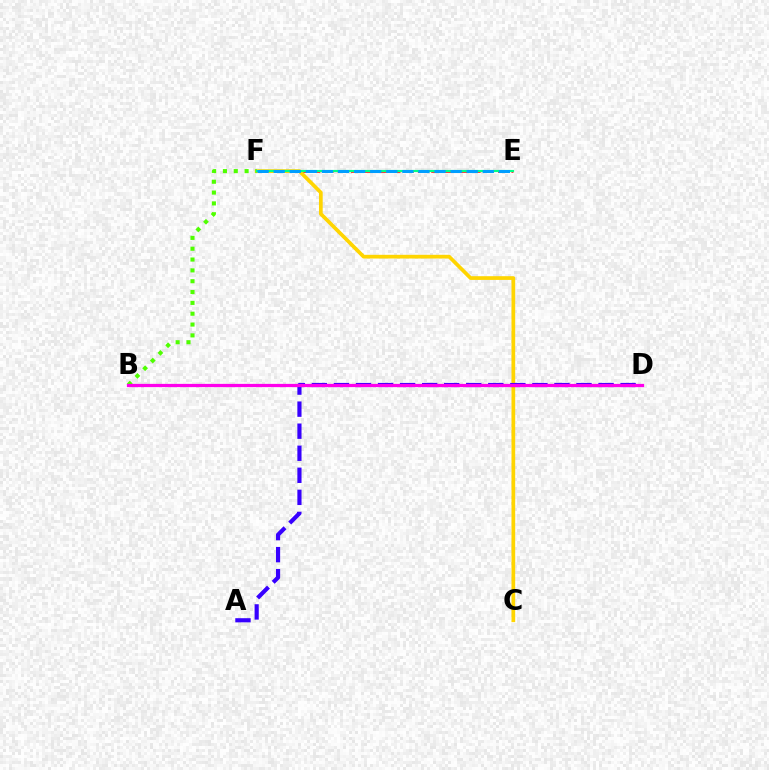{('E', 'F'): [{'color': '#ff0000', 'line_style': 'dashed', 'thickness': 1.82}, {'color': '#00ff86', 'line_style': 'solid', 'thickness': 1.55}, {'color': '#009eff', 'line_style': 'dashed', 'thickness': 2.19}], ('C', 'F'): [{'color': '#ffd500', 'line_style': 'solid', 'thickness': 2.68}], ('B', 'F'): [{'color': '#4fff00', 'line_style': 'dotted', 'thickness': 2.94}], ('A', 'D'): [{'color': '#3700ff', 'line_style': 'dashed', 'thickness': 3.0}], ('B', 'D'): [{'color': '#ff00ed', 'line_style': 'solid', 'thickness': 2.33}]}